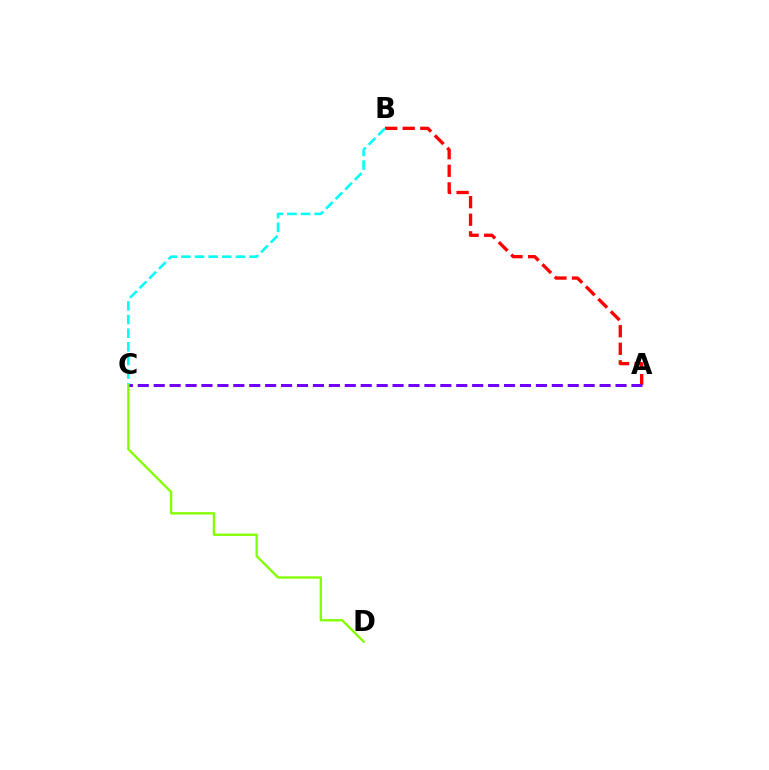{('A', 'B'): [{'color': '#ff0000', 'line_style': 'dashed', 'thickness': 2.39}], ('A', 'C'): [{'color': '#7200ff', 'line_style': 'dashed', 'thickness': 2.16}], ('B', 'C'): [{'color': '#00fff6', 'line_style': 'dashed', 'thickness': 1.85}], ('C', 'D'): [{'color': '#84ff00', 'line_style': 'solid', 'thickness': 1.68}]}